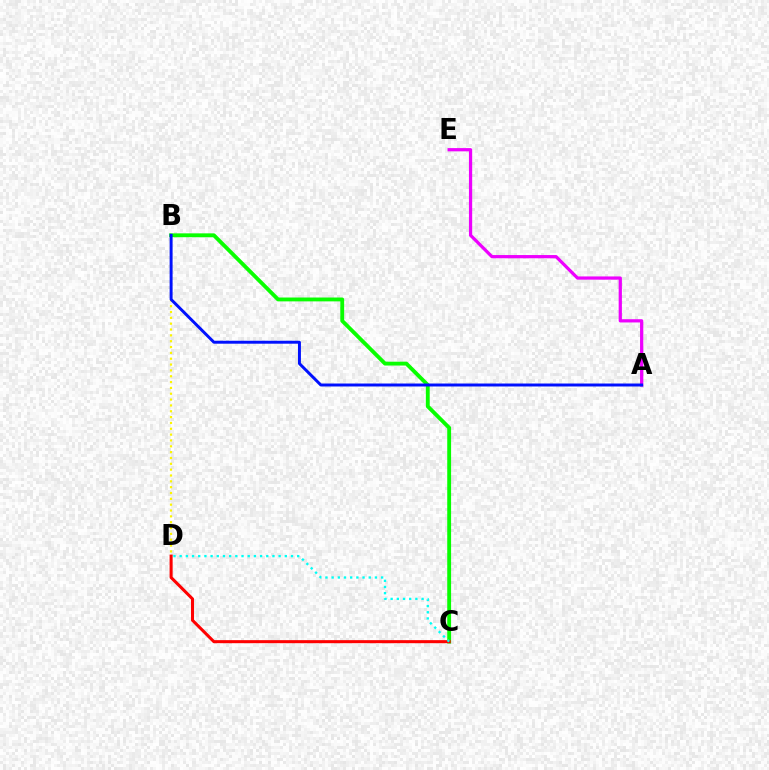{('B', 'D'): [{'color': '#fcf500', 'line_style': 'dotted', 'thickness': 1.59}], ('B', 'C'): [{'color': '#08ff00', 'line_style': 'solid', 'thickness': 2.77}], ('A', 'E'): [{'color': '#ee00ff', 'line_style': 'solid', 'thickness': 2.33}], ('C', 'D'): [{'color': '#ff0000', 'line_style': 'solid', 'thickness': 2.19}, {'color': '#00fff6', 'line_style': 'dotted', 'thickness': 1.68}], ('A', 'B'): [{'color': '#0010ff', 'line_style': 'solid', 'thickness': 2.13}]}